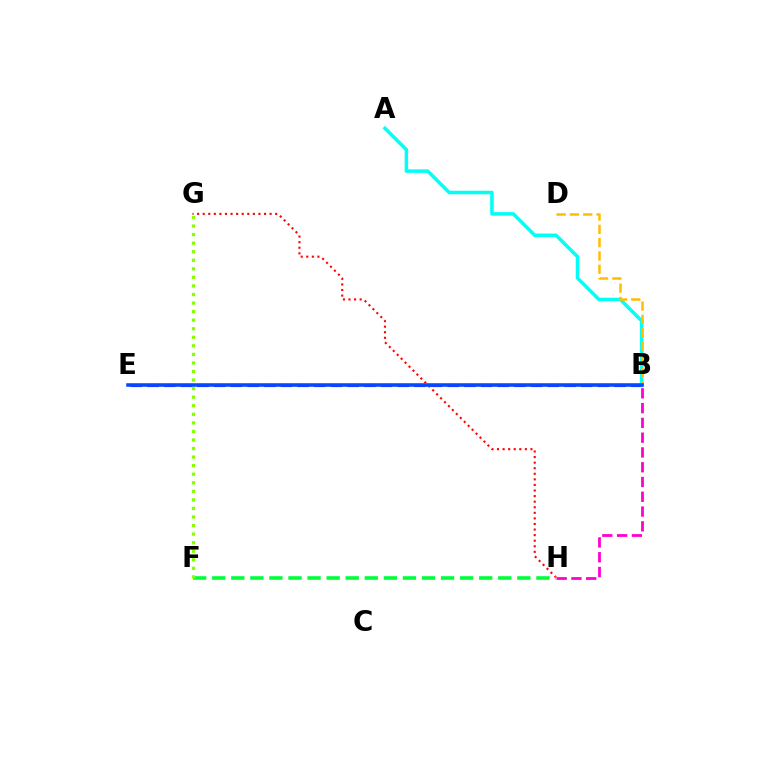{('G', 'H'): [{'color': '#ff0000', 'line_style': 'dotted', 'thickness': 1.52}], ('B', 'E'): [{'color': '#7200ff', 'line_style': 'dashed', 'thickness': 2.27}, {'color': '#004bff', 'line_style': 'solid', 'thickness': 2.56}], ('A', 'B'): [{'color': '#00fff6', 'line_style': 'solid', 'thickness': 2.52}], ('B', 'H'): [{'color': '#ff00cf', 'line_style': 'dashed', 'thickness': 2.01}], ('F', 'H'): [{'color': '#00ff39', 'line_style': 'dashed', 'thickness': 2.59}], ('B', 'D'): [{'color': '#ffbd00', 'line_style': 'dashed', 'thickness': 1.81}], ('F', 'G'): [{'color': '#84ff00', 'line_style': 'dotted', 'thickness': 2.32}]}